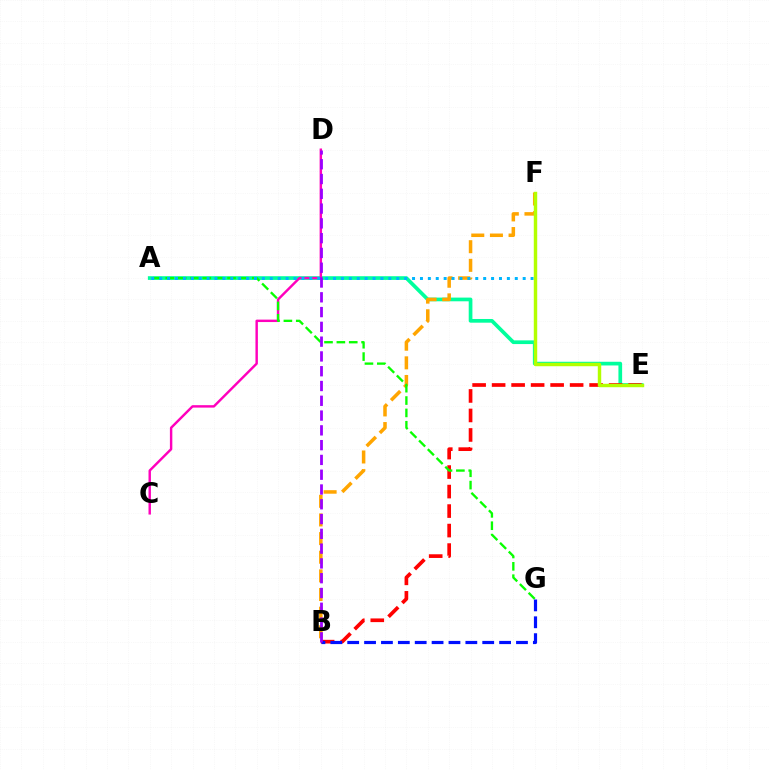{('A', 'E'): [{'color': '#00ff9d', 'line_style': 'solid', 'thickness': 2.66}], ('B', 'F'): [{'color': '#ffa500', 'line_style': 'dashed', 'thickness': 2.53}], ('C', 'D'): [{'color': '#ff00bd', 'line_style': 'solid', 'thickness': 1.75}], ('B', 'E'): [{'color': '#ff0000', 'line_style': 'dashed', 'thickness': 2.65}], ('A', 'G'): [{'color': '#08ff00', 'line_style': 'dashed', 'thickness': 1.68}], ('A', 'F'): [{'color': '#00b5ff', 'line_style': 'dotted', 'thickness': 2.15}], ('B', 'G'): [{'color': '#0010ff', 'line_style': 'dashed', 'thickness': 2.29}], ('E', 'F'): [{'color': '#b3ff00', 'line_style': 'solid', 'thickness': 2.47}], ('B', 'D'): [{'color': '#9b00ff', 'line_style': 'dashed', 'thickness': 2.01}]}